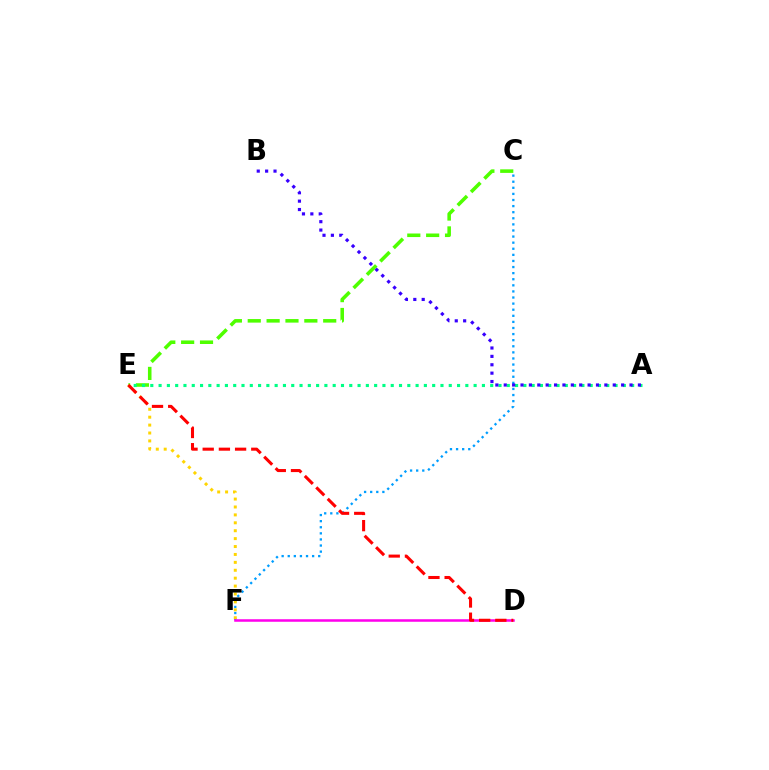{('C', 'F'): [{'color': '#009eff', 'line_style': 'dotted', 'thickness': 1.66}], ('C', 'E'): [{'color': '#4fff00', 'line_style': 'dashed', 'thickness': 2.56}], ('A', 'E'): [{'color': '#00ff86', 'line_style': 'dotted', 'thickness': 2.25}], ('E', 'F'): [{'color': '#ffd500', 'line_style': 'dotted', 'thickness': 2.15}], ('D', 'F'): [{'color': '#ff00ed', 'line_style': 'solid', 'thickness': 1.82}], ('D', 'E'): [{'color': '#ff0000', 'line_style': 'dashed', 'thickness': 2.2}], ('A', 'B'): [{'color': '#3700ff', 'line_style': 'dotted', 'thickness': 2.28}]}